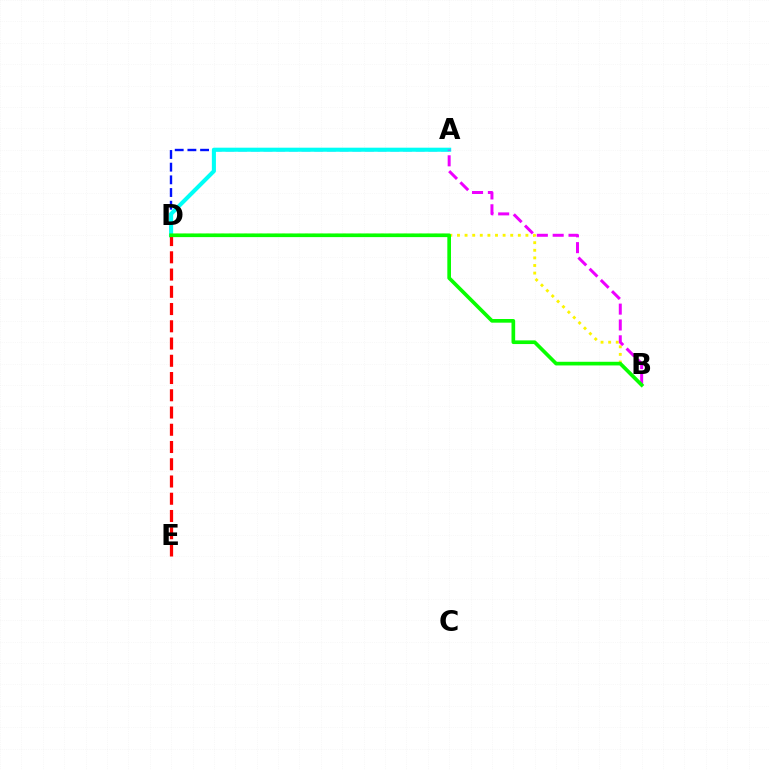{('A', 'D'): [{'color': '#0010ff', 'line_style': 'dashed', 'thickness': 1.72}, {'color': '#00fff6', 'line_style': 'solid', 'thickness': 2.93}], ('B', 'D'): [{'color': '#fcf500', 'line_style': 'dotted', 'thickness': 2.07}, {'color': '#08ff00', 'line_style': 'solid', 'thickness': 2.64}], ('D', 'E'): [{'color': '#ff0000', 'line_style': 'dashed', 'thickness': 2.34}], ('A', 'B'): [{'color': '#ee00ff', 'line_style': 'dashed', 'thickness': 2.15}]}